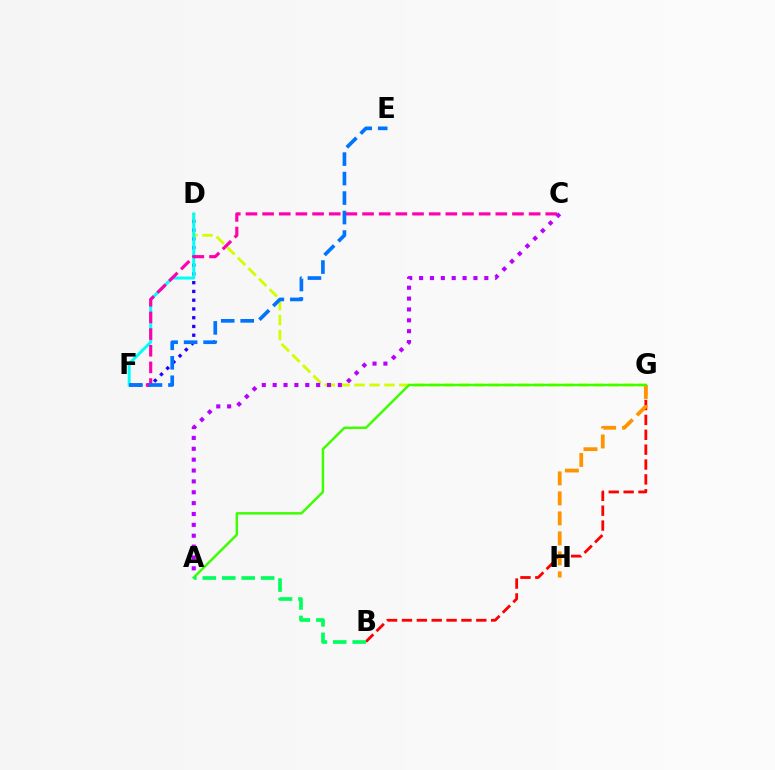{('D', 'G'): [{'color': '#d1ff00', 'line_style': 'dashed', 'thickness': 2.03}], ('B', 'G'): [{'color': '#ff0000', 'line_style': 'dashed', 'thickness': 2.02}], ('G', 'H'): [{'color': '#ff9400', 'line_style': 'dashed', 'thickness': 2.72}], ('A', 'C'): [{'color': '#b900ff', 'line_style': 'dotted', 'thickness': 2.95}], ('A', 'G'): [{'color': '#3dff00', 'line_style': 'solid', 'thickness': 1.78}], ('D', 'F'): [{'color': '#2500ff', 'line_style': 'dotted', 'thickness': 2.38}, {'color': '#00fff6', 'line_style': 'solid', 'thickness': 2.13}], ('C', 'F'): [{'color': '#ff00ac', 'line_style': 'dashed', 'thickness': 2.26}], ('E', 'F'): [{'color': '#0074ff', 'line_style': 'dashed', 'thickness': 2.65}], ('A', 'B'): [{'color': '#00ff5c', 'line_style': 'dashed', 'thickness': 2.64}]}